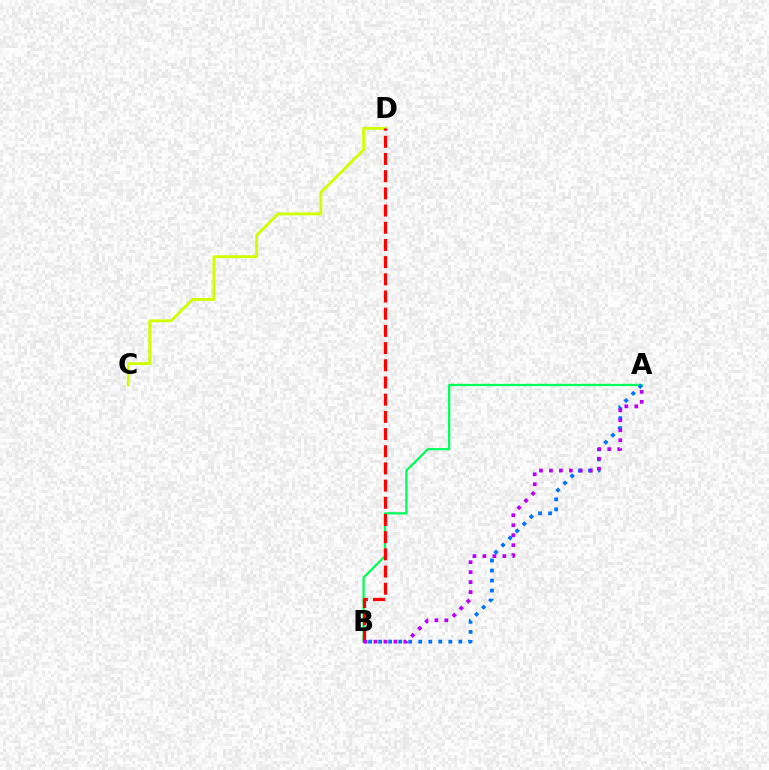{('A', 'B'): [{'color': '#00ff5c', 'line_style': 'solid', 'thickness': 1.64}, {'color': '#0074ff', 'line_style': 'dotted', 'thickness': 2.72}, {'color': '#b900ff', 'line_style': 'dotted', 'thickness': 2.71}], ('C', 'D'): [{'color': '#d1ff00', 'line_style': 'solid', 'thickness': 2.06}], ('B', 'D'): [{'color': '#ff0000', 'line_style': 'dashed', 'thickness': 2.34}]}